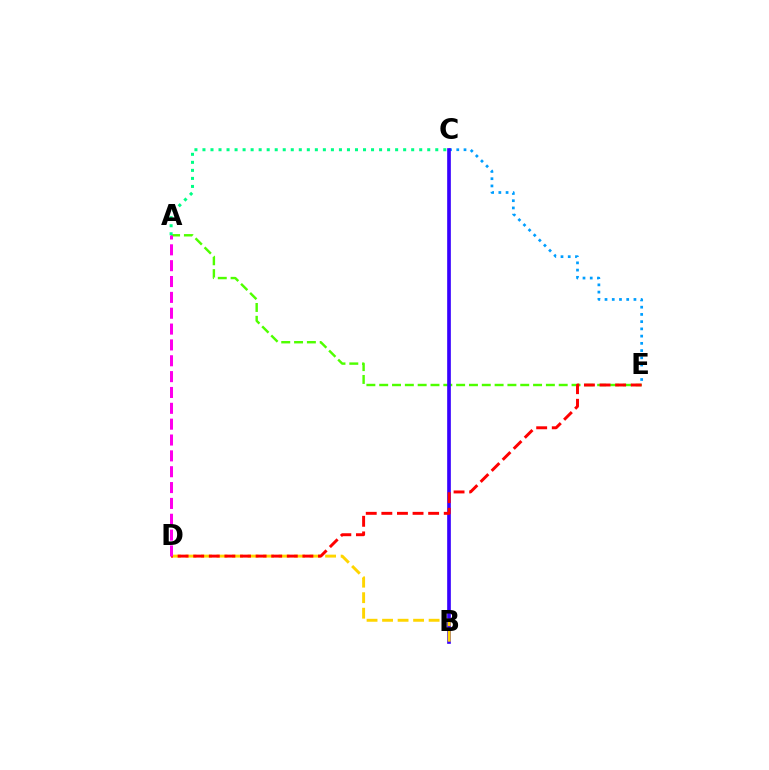{('C', 'E'): [{'color': '#009eff', 'line_style': 'dotted', 'thickness': 1.97}], ('A', 'E'): [{'color': '#4fff00', 'line_style': 'dashed', 'thickness': 1.74}], ('B', 'C'): [{'color': '#3700ff', 'line_style': 'solid', 'thickness': 2.64}], ('B', 'D'): [{'color': '#ffd500', 'line_style': 'dashed', 'thickness': 2.11}], ('A', 'C'): [{'color': '#00ff86', 'line_style': 'dotted', 'thickness': 2.18}], ('D', 'E'): [{'color': '#ff0000', 'line_style': 'dashed', 'thickness': 2.12}], ('A', 'D'): [{'color': '#ff00ed', 'line_style': 'dashed', 'thickness': 2.15}]}